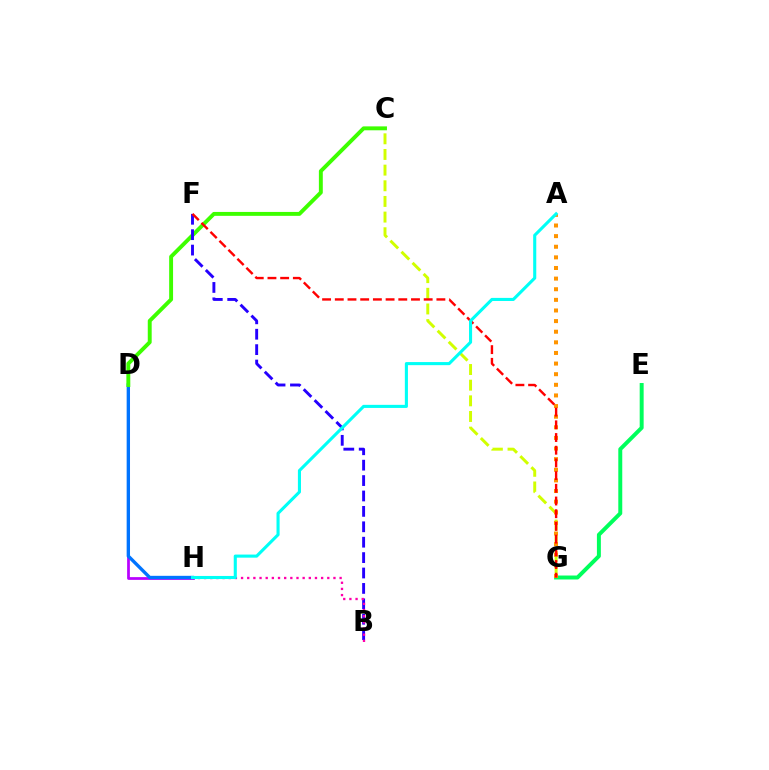{('C', 'G'): [{'color': '#d1ff00', 'line_style': 'dashed', 'thickness': 2.13}], ('D', 'H'): [{'color': '#b900ff', 'line_style': 'solid', 'thickness': 1.97}, {'color': '#0074ff', 'line_style': 'solid', 'thickness': 2.41}], ('E', 'G'): [{'color': '#00ff5c', 'line_style': 'solid', 'thickness': 2.85}], ('A', 'G'): [{'color': '#ff9400', 'line_style': 'dotted', 'thickness': 2.89}], ('C', 'D'): [{'color': '#3dff00', 'line_style': 'solid', 'thickness': 2.82}], ('B', 'F'): [{'color': '#2500ff', 'line_style': 'dashed', 'thickness': 2.09}], ('B', 'H'): [{'color': '#ff00ac', 'line_style': 'dotted', 'thickness': 1.67}], ('F', 'G'): [{'color': '#ff0000', 'line_style': 'dashed', 'thickness': 1.73}], ('A', 'H'): [{'color': '#00fff6', 'line_style': 'solid', 'thickness': 2.22}]}